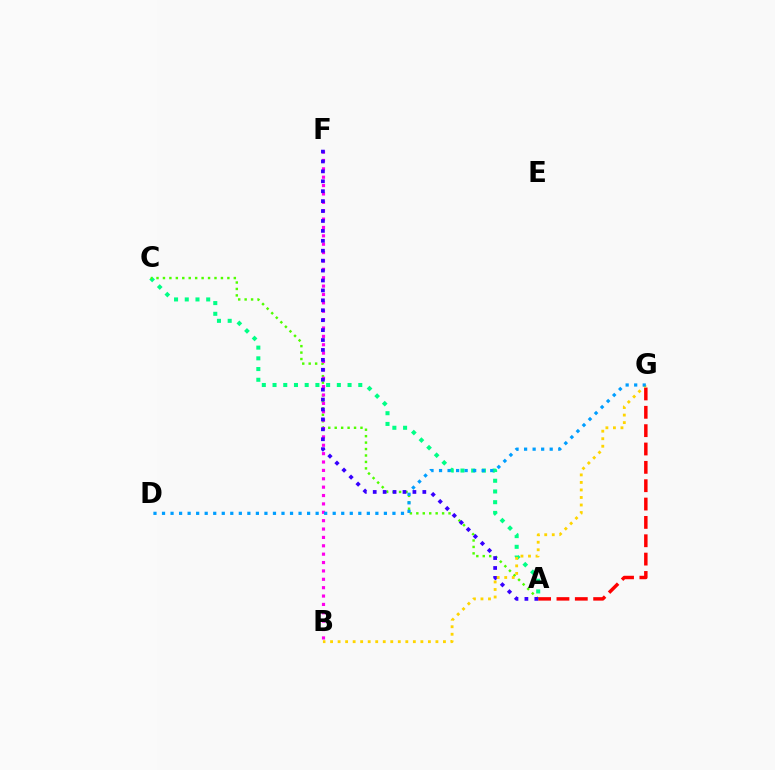{('A', 'C'): [{'color': '#00ff86', 'line_style': 'dotted', 'thickness': 2.91}, {'color': '#4fff00', 'line_style': 'dotted', 'thickness': 1.75}], ('B', 'F'): [{'color': '#ff00ed', 'line_style': 'dotted', 'thickness': 2.28}], ('A', 'G'): [{'color': '#ff0000', 'line_style': 'dashed', 'thickness': 2.49}], ('A', 'F'): [{'color': '#3700ff', 'line_style': 'dotted', 'thickness': 2.7}], ('B', 'G'): [{'color': '#ffd500', 'line_style': 'dotted', 'thickness': 2.04}], ('D', 'G'): [{'color': '#009eff', 'line_style': 'dotted', 'thickness': 2.32}]}